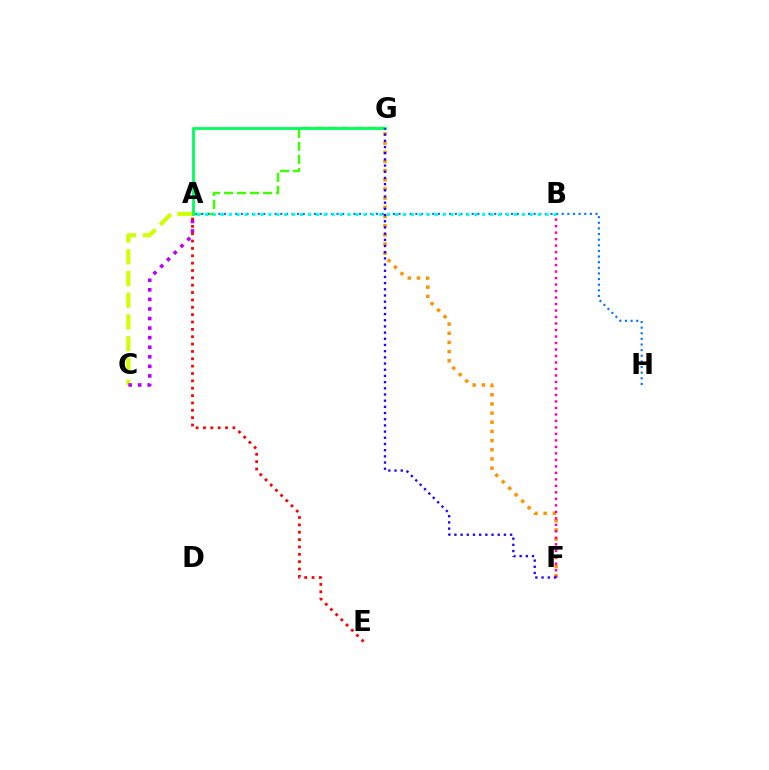{('A', 'G'): [{'color': '#3dff00', 'line_style': 'dashed', 'thickness': 1.77}, {'color': '#00ff5c', 'line_style': 'solid', 'thickness': 2.03}], ('A', 'C'): [{'color': '#d1ff00', 'line_style': 'dashed', 'thickness': 2.95}, {'color': '#b900ff', 'line_style': 'dotted', 'thickness': 2.6}], ('F', 'G'): [{'color': '#ff9400', 'line_style': 'dotted', 'thickness': 2.49}, {'color': '#2500ff', 'line_style': 'dotted', 'thickness': 1.68}], ('B', 'F'): [{'color': '#ff00ac', 'line_style': 'dotted', 'thickness': 1.76}], ('A', 'H'): [{'color': '#0074ff', 'line_style': 'dotted', 'thickness': 1.53}], ('A', 'B'): [{'color': '#00fff6', 'line_style': 'dotted', 'thickness': 2.15}], ('A', 'E'): [{'color': '#ff0000', 'line_style': 'dotted', 'thickness': 2.0}]}